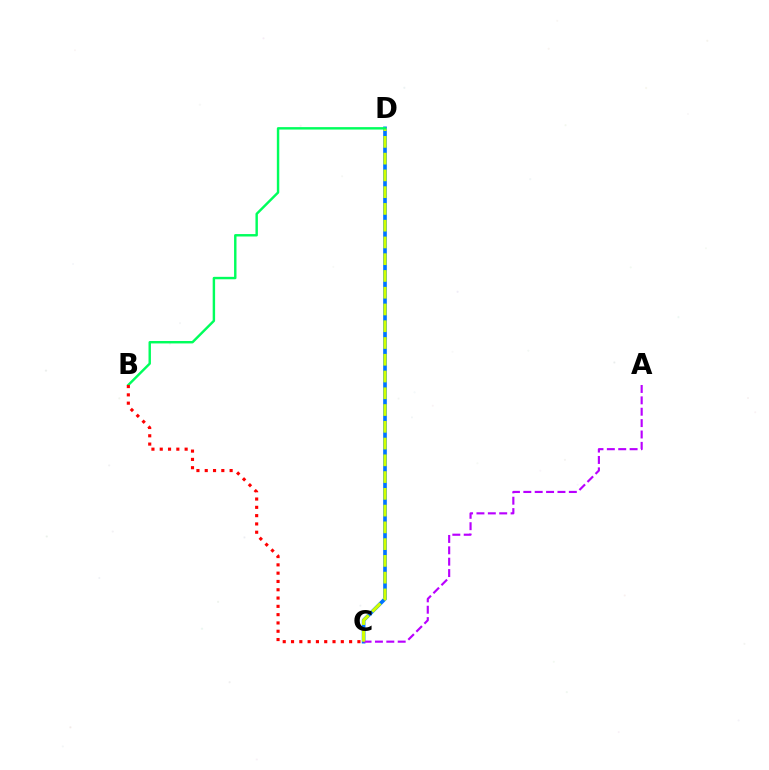{('C', 'D'): [{'color': '#0074ff', 'line_style': 'solid', 'thickness': 2.63}, {'color': '#d1ff00', 'line_style': 'dashed', 'thickness': 2.28}], ('A', 'C'): [{'color': '#b900ff', 'line_style': 'dashed', 'thickness': 1.55}], ('B', 'D'): [{'color': '#00ff5c', 'line_style': 'solid', 'thickness': 1.75}], ('B', 'C'): [{'color': '#ff0000', 'line_style': 'dotted', 'thickness': 2.25}]}